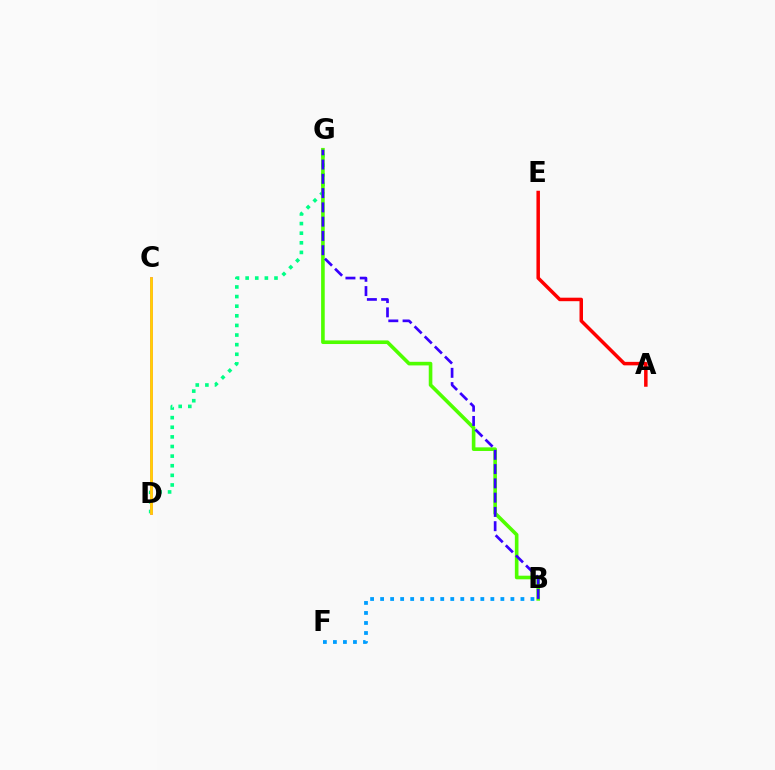{('D', 'G'): [{'color': '#00ff86', 'line_style': 'dotted', 'thickness': 2.61}], ('C', 'D'): [{'color': '#ff00ed', 'line_style': 'solid', 'thickness': 1.93}, {'color': '#ffd500', 'line_style': 'solid', 'thickness': 1.96}], ('B', 'G'): [{'color': '#4fff00', 'line_style': 'solid', 'thickness': 2.6}, {'color': '#3700ff', 'line_style': 'dashed', 'thickness': 1.94}], ('B', 'F'): [{'color': '#009eff', 'line_style': 'dotted', 'thickness': 2.72}], ('A', 'E'): [{'color': '#ff0000', 'line_style': 'solid', 'thickness': 2.52}]}